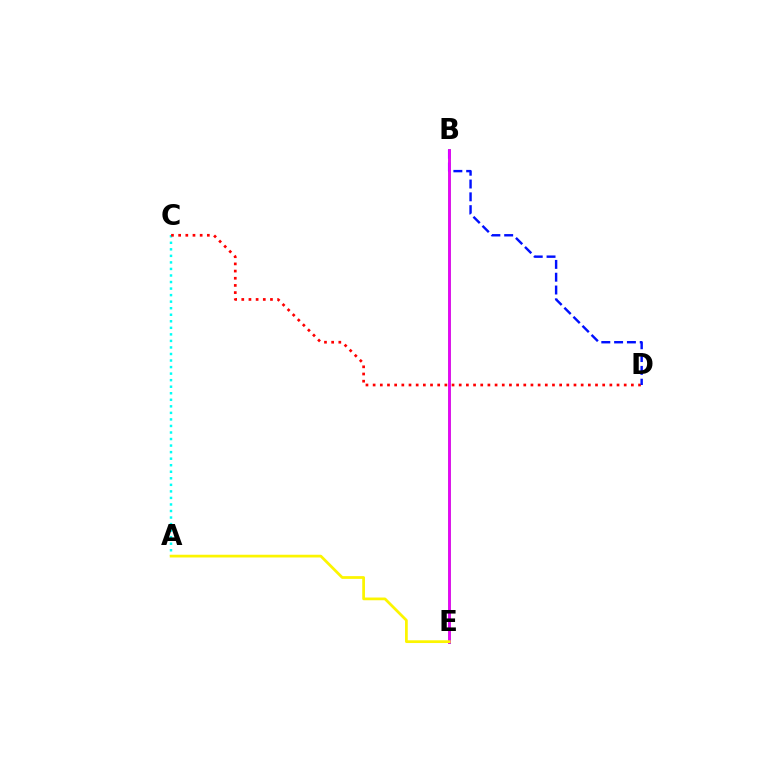{('B', 'E'): [{'color': '#08ff00', 'line_style': 'solid', 'thickness': 1.92}, {'color': '#ee00ff', 'line_style': 'solid', 'thickness': 2.0}], ('A', 'C'): [{'color': '#00fff6', 'line_style': 'dotted', 'thickness': 1.78}], ('C', 'D'): [{'color': '#ff0000', 'line_style': 'dotted', 'thickness': 1.95}], ('B', 'D'): [{'color': '#0010ff', 'line_style': 'dashed', 'thickness': 1.74}], ('A', 'E'): [{'color': '#fcf500', 'line_style': 'solid', 'thickness': 1.97}]}